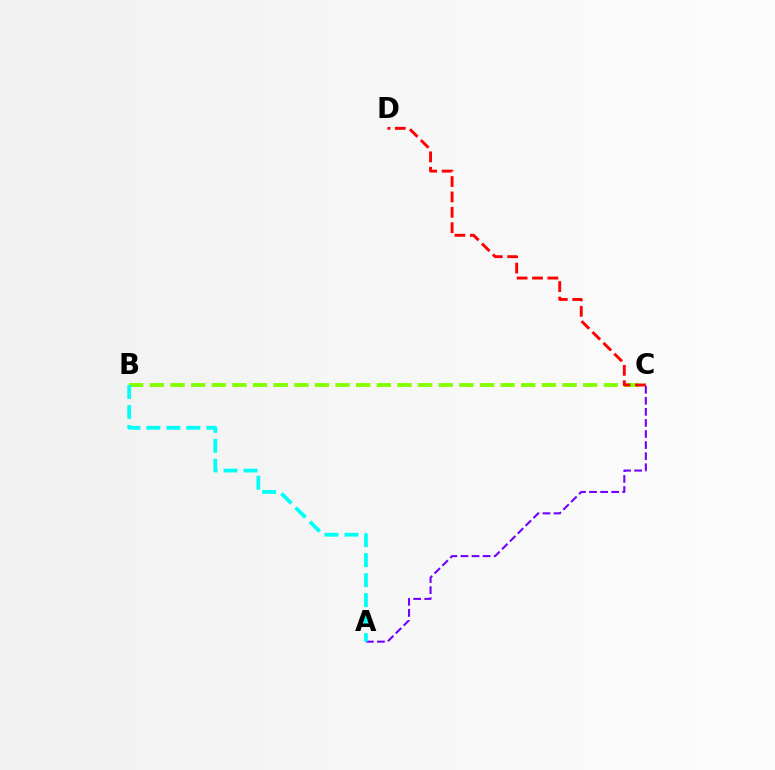{('B', 'C'): [{'color': '#84ff00', 'line_style': 'dashed', 'thickness': 2.8}], ('A', 'C'): [{'color': '#7200ff', 'line_style': 'dashed', 'thickness': 1.5}], ('A', 'B'): [{'color': '#00fff6', 'line_style': 'dashed', 'thickness': 2.72}], ('C', 'D'): [{'color': '#ff0000', 'line_style': 'dashed', 'thickness': 2.09}]}